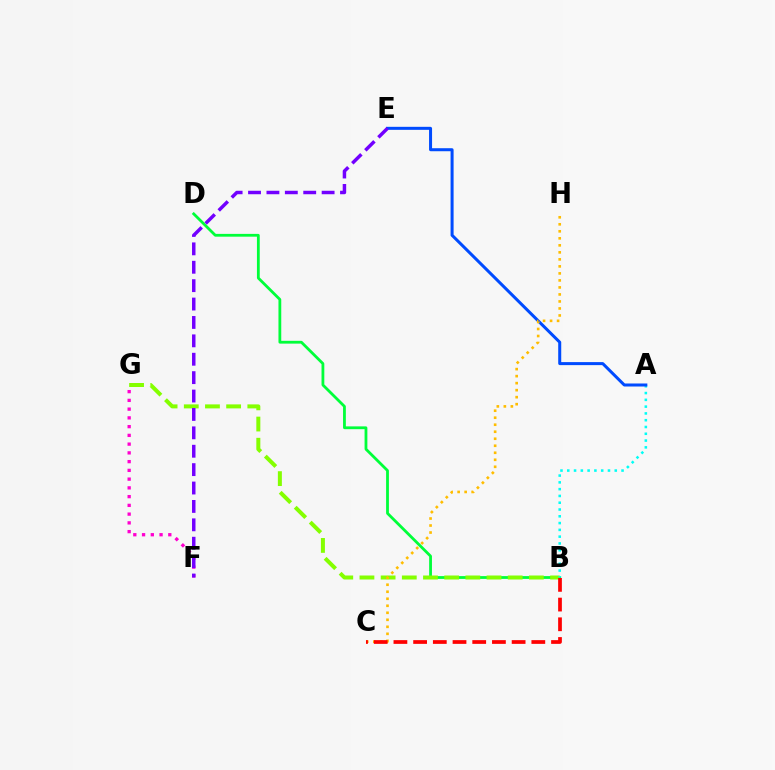{('B', 'D'): [{'color': '#00ff39', 'line_style': 'solid', 'thickness': 2.01}], ('B', 'G'): [{'color': '#84ff00', 'line_style': 'dashed', 'thickness': 2.88}], ('A', 'B'): [{'color': '#00fff6', 'line_style': 'dotted', 'thickness': 1.84}], ('F', 'G'): [{'color': '#ff00cf', 'line_style': 'dotted', 'thickness': 2.38}], ('A', 'E'): [{'color': '#004bff', 'line_style': 'solid', 'thickness': 2.17}], ('C', 'H'): [{'color': '#ffbd00', 'line_style': 'dotted', 'thickness': 1.91}], ('B', 'C'): [{'color': '#ff0000', 'line_style': 'dashed', 'thickness': 2.68}], ('E', 'F'): [{'color': '#7200ff', 'line_style': 'dashed', 'thickness': 2.5}]}